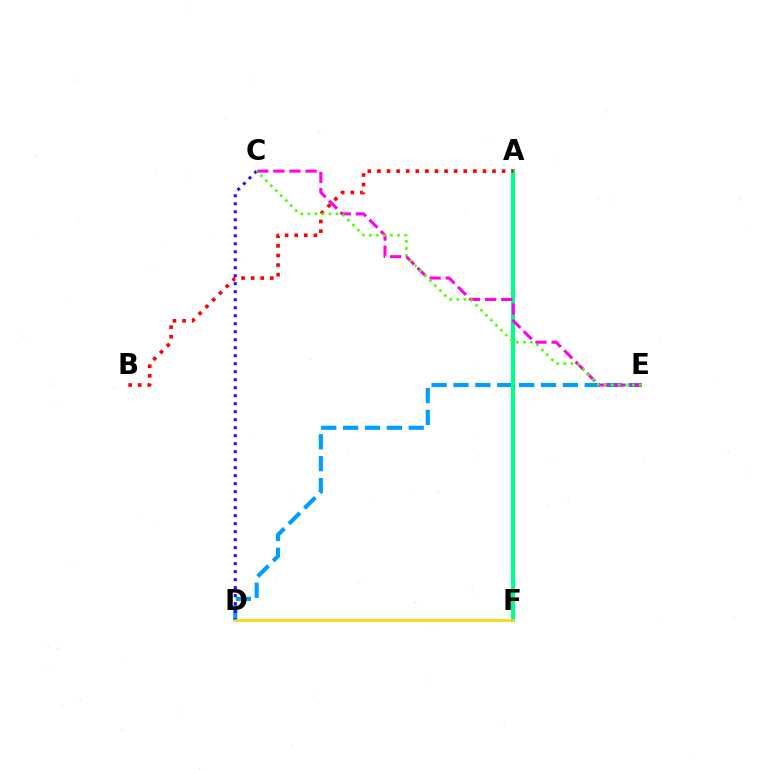{('D', 'E'): [{'color': '#009eff', 'line_style': 'dashed', 'thickness': 2.97}], ('A', 'F'): [{'color': '#00ff86', 'line_style': 'solid', 'thickness': 2.9}], ('C', 'E'): [{'color': '#ff00ed', 'line_style': 'dashed', 'thickness': 2.19}, {'color': '#4fff00', 'line_style': 'dotted', 'thickness': 1.91}], ('C', 'D'): [{'color': '#3700ff', 'line_style': 'dotted', 'thickness': 2.17}], ('D', 'F'): [{'color': '#ffd500', 'line_style': 'solid', 'thickness': 1.86}], ('A', 'B'): [{'color': '#ff0000', 'line_style': 'dotted', 'thickness': 2.61}]}